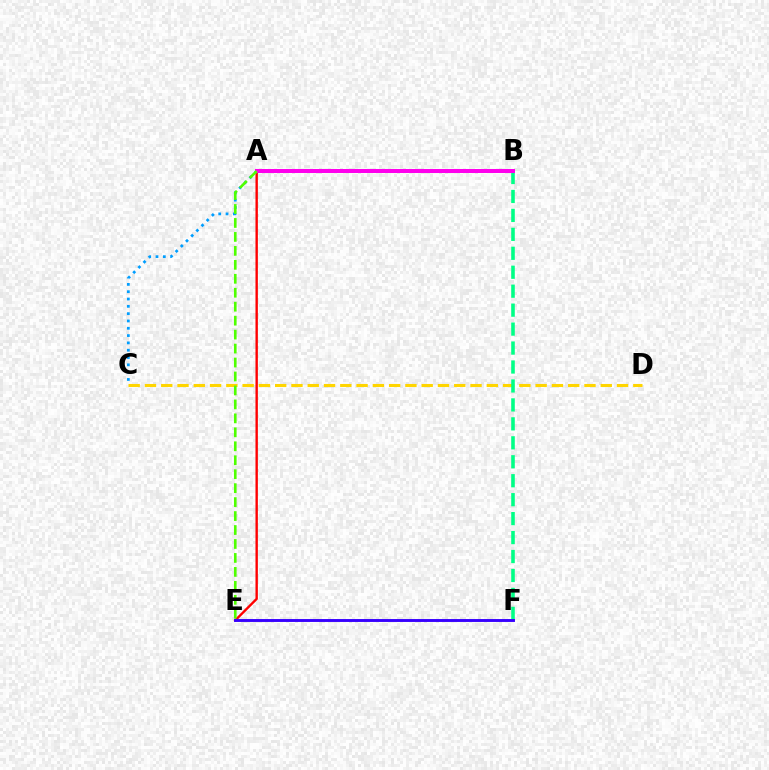{('C', 'D'): [{'color': '#ffd500', 'line_style': 'dashed', 'thickness': 2.21}], ('A', 'E'): [{'color': '#ff0000', 'line_style': 'solid', 'thickness': 1.72}, {'color': '#4fff00', 'line_style': 'dashed', 'thickness': 1.9}], ('A', 'C'): [{'color': '#009eff', 'line_style': 'dotted', 'thickness': 1.99}], ('B', 'F'): [{'color': '#00ff86', 'line_style': 'dashed', 'thickness': 2.57}], ('E', 'F'): [{'color': '#3700ff', 'line_style': 'solid', 'thickness': 2.09}], ('A', 'B'): [{'color': '#ff00ed', 'line_style': 'solid', 'thickness': 2.88}]}